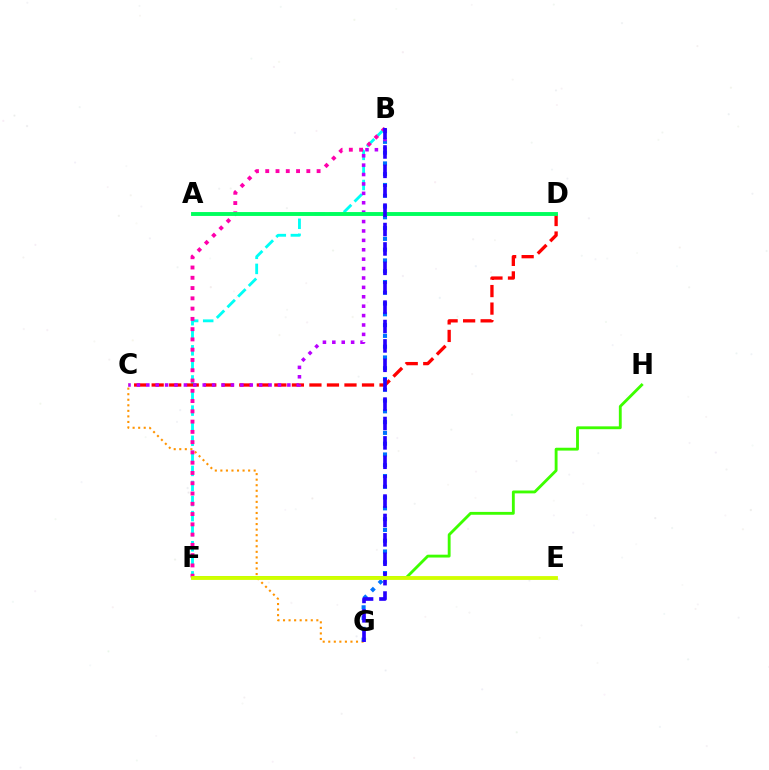{('C', 'G'): [{'color': '#ff9400', 'line_style': 'dotted', 'thickness': 1.51}], ('F', 'H'): [{'color': '#3dff00', 'line_style': 'solid', 'thickness': 2.05}], ('B', 'G'): [{'color': '#0074ff', 'line_style': 'dotted', 'thickness': 2.93}, {'color': '#2500ff', 'line_style': 'dashed', 'thickness': 2.63}], ('B', 'F'): [{'color': '#00fff6', 'line_style': 'dashed', 'thickness': 2.05}, {'color': '#ff00ac', 'line_style': 'dotted', 'thickness': 2.79}], ('C', 'D'): [{'color': '#ff0000', 'line_style': 'dashed', 'thickness': 2.38}], ('B', 'C'): [{'color': '#b900ff', 'line_style': 'dotted', 'thickness': 2.55}], ('A', 'D'): [{'color': '#00ff5c', 'line_style': 'solid', 'thickness': 2.8}], ('E', 'F'): [{'color': '#d1ff00', 'line_style': 'solid', 'thickness': 2.76}]}